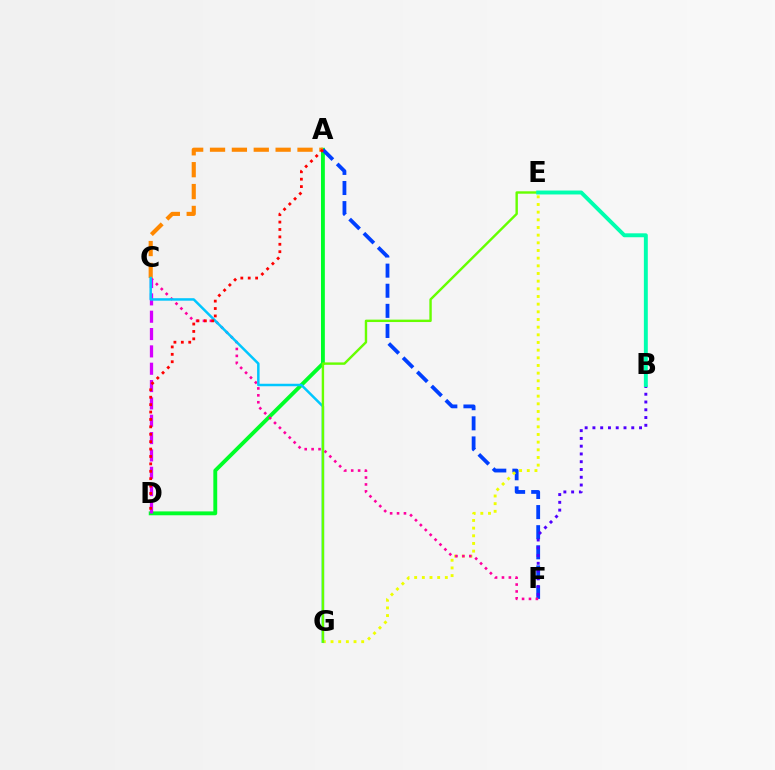{('A', 'D'): [{'color': '#00ff27', 'line_style': 'solid', 'thickness': 2.79}, {'color': '#ff0000', 'line_style': 'dotted', 'thickness': 2.01}], ('A', 'F'): [{'color': '#003fff', 'line_style': 'dashed', 'thickness': 2.73}], ('E', 'G'): [{'color': '#eeff00', 'line_style': 'dotted', 'thickness': 2.08}, {'color': '#66ff00', 'line_style': 'solid', 'thickness': 1.73}], ('C', 'F'): [{'color': '#ff00a0', 'line_style': 'dotted', 'thickness': 1.88}], ('B', 'F'): [{'color': '#4f00ff', 'line_style': 'dotted', 'thickness': 2.11}], ('C', 'D'): [{'color': '#d600ff', 'line_style': 'dashed', 'thickness': 2.36}], ('A', 'C'): [{'color': '#ff8800', 'line_style': 'dashed', 'thickness': 2.97}], ('C', 'G'): [{'color': '#00c7ff', 'line_style': 'solid', 'thickness': 1.79}], ('B', 'E'): [{'color': '#00ffaf', 'line_style': 'solid', 'thickness': 2.83}]}